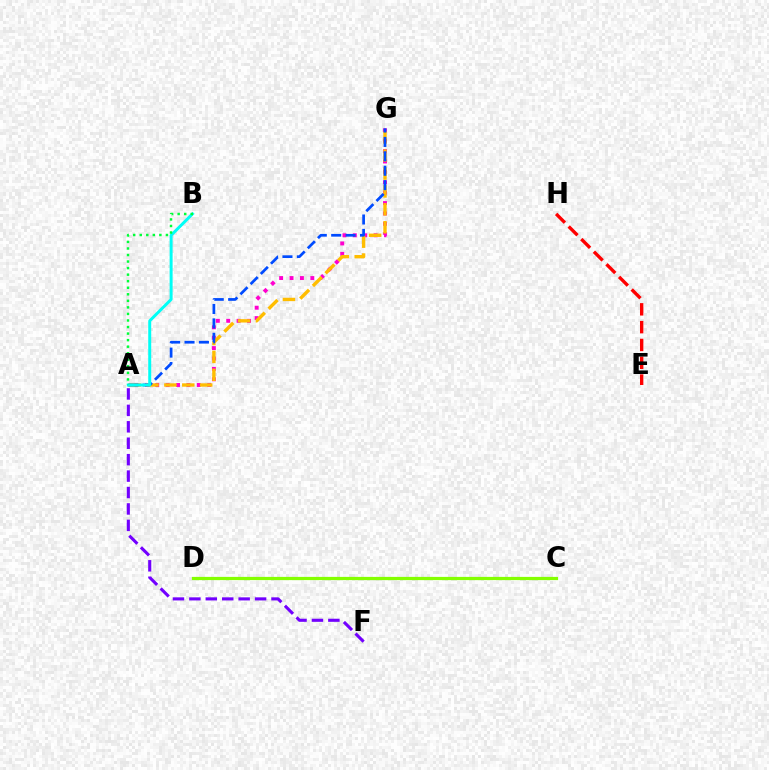{('A', 'G'): [{'color': '#ff00cf', 'line_style': 'dotted', 'thickness': 2.82}, {'color': '#ffbd00', 'line_style': 'dashed', 'thickness': 2.43}, {'color': '#004bff', 'line_style': 'dashed', 'thickness': 1.96}], ('A', 'F'): [{'color': '#7200ff', 'line_style': 'dashed', 'thickness': 2.23}], ('C', 'D'): [{'color': '#84ff00', 'line_style': 'solid', 'thickness': 2.32}], ('A', 'B'): [{'color': '#00fff6', 'line_style': 'solid', 'thickness': 2.15}, {'color': '#00ff39', 'line_style': 'dotted', 'thickness': 1.78}], ('E', 'H'): [{'color': '#ff0000', 'line_style': 'dashed', 'thickness': 2.42}]}